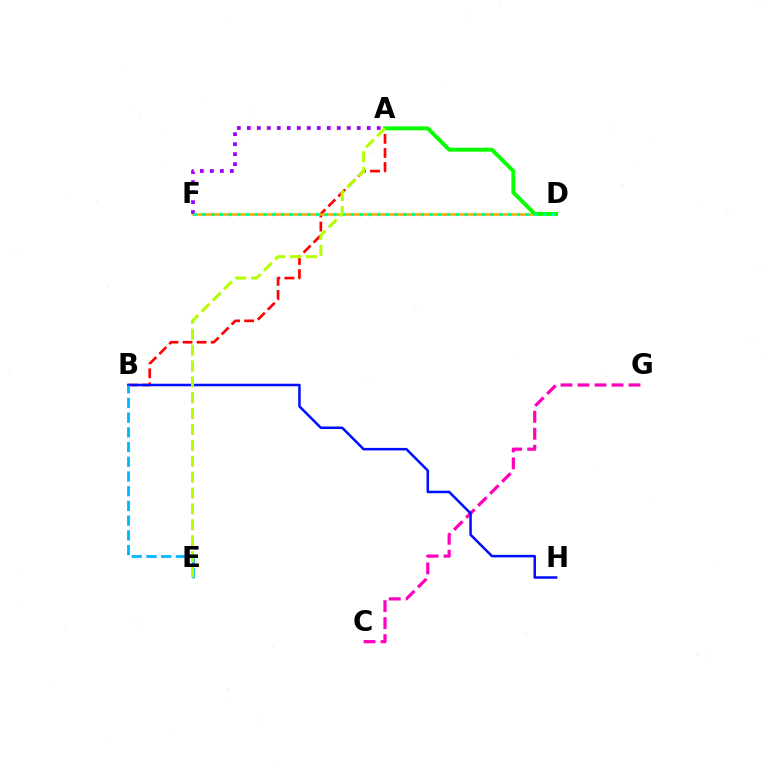{('A', 'B'): [{'color': '#ff0000', 'line_style': 'dashed', 'thickness': 1.91}], ('D', 'F'): [{'color': '#ffa500', 'line_style': 'solid', 'thickness': 1.82}, {'color': '#00ff9d', 'line_style': 'dotted', 'thickness': 2.37}], ('A', 'F'): [{'color': '#9b00ff', 'line_style': 'dotted', 'thickness': 2.72}], ('A', 'D'): [{'color': '#08ff00', 'line_style': 'solid', 'thickness': 2.81}], ('C', 'G'): [{'color': '#ff00bd', 'line_style': 'dashed', 'thickness': 2.31}], ('B', 'H'): [{'color': '#0010ff', 'line_style': 'solid', 'thickness': 1.82}], ('B', 'E'): [{'color': '#00b5ff', 'line_style': 'dashed', 'thickness': 2.0}], ('A', 'E'): [{'color': '#b3ff00', 'line_style': 'dashed', 'thickness': 2.16}]}